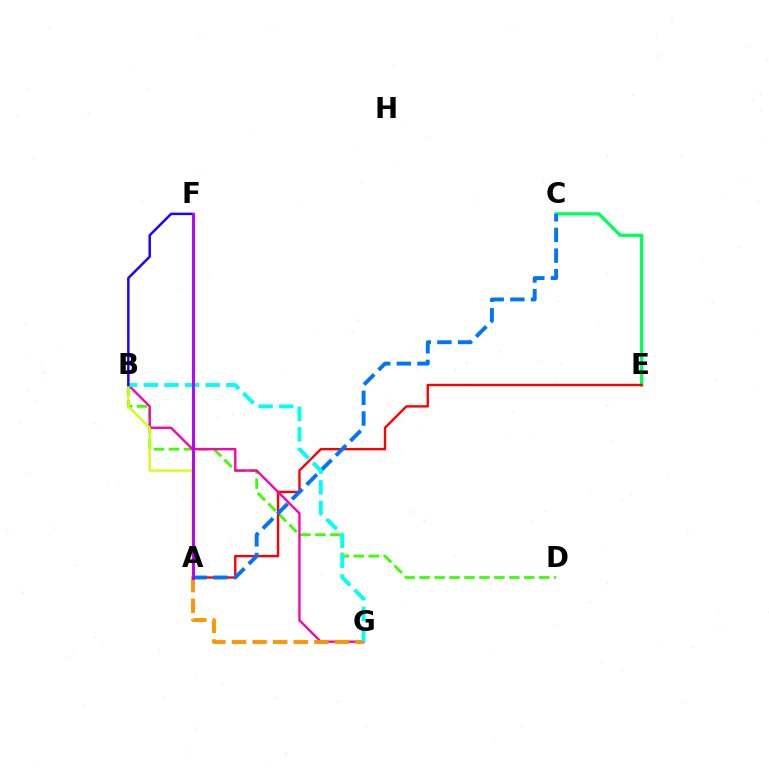{('C', 'E'): [{'color': '#00ff5c', 'line_style': 'solid', 'thickness': 2.37}], ('B', 'D'): [{'color': '#3dff00', 'line_style': 'dashed', 'thickness': 2.03}], ('A', 'E'): [{'color': '#ff0000', 'line_style': 'solid', 'thickness': 1.7}], ('A', 'C'): [{'color': '#0074ff', 'line_style': 'dashed', 'thickness': 2.8}], ('B', 'G'): [{'color': '#ff00ac', 'line_style': 'solid', 'thickness': 1.69}, {'color': '#00fff6', 'line_style': 'dashed', 'thickness': 2.8}], ('A', 'G'): [{'color': '#ff9400', 'line_style': 'dashed', 'thickness': 2.79}], ('A', 'B'): [{'color': '#d1ff00', 'line_style': 'solid', 'thickness': 1.58}], ('B', 'F'): [{'color': '#2500ff', 'line_style': 'solid', 'thickness': 1.8}], ('A', 'F'): [{'color': '#b900ff', 'line_style': 'solid', 'thickness': 2.12}]}